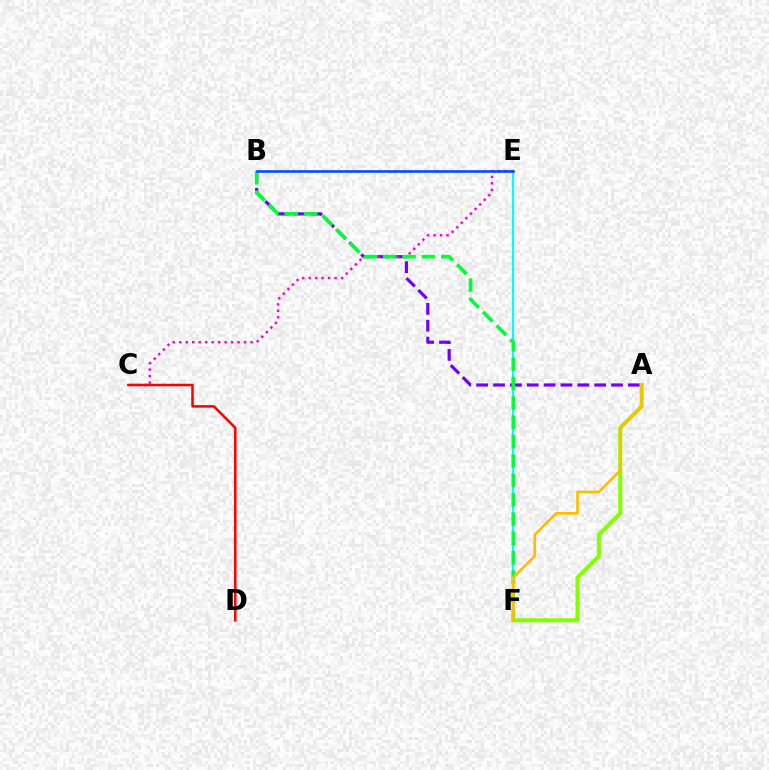{('A', 'B'): [{'color': '#7200ff', 'line_style': 'dashed', 'thickness': 2.29}], ('E', 'F'): [{'color': '#00fff6', 'line_style': 'solid', 'thickness': 1.56}], ('C', 'E'): [{'color': '#ff00cf', 'line_style': 'dotted', 'thickness': 1.76}], ('B', 'F'): [{'color': '#00ff39', 'line_style': 'dashed', 'thickness': 2.63}], ('B', 'E'): [{'color': '#004bff', 'line_style': 'solid', 'thickness': 1.87}], ('A', 'F'): [{'color': '#84ff00', 'line_style': 'solid', 'thickness': 2.92}, {'color': '#ffbd00', 'line_style': 'solid', 'thickness': 1.91}], ('C', 'D'): [{'color': '#ff0000', 'line_style': 'solid', 'thickness': 1.81}]}